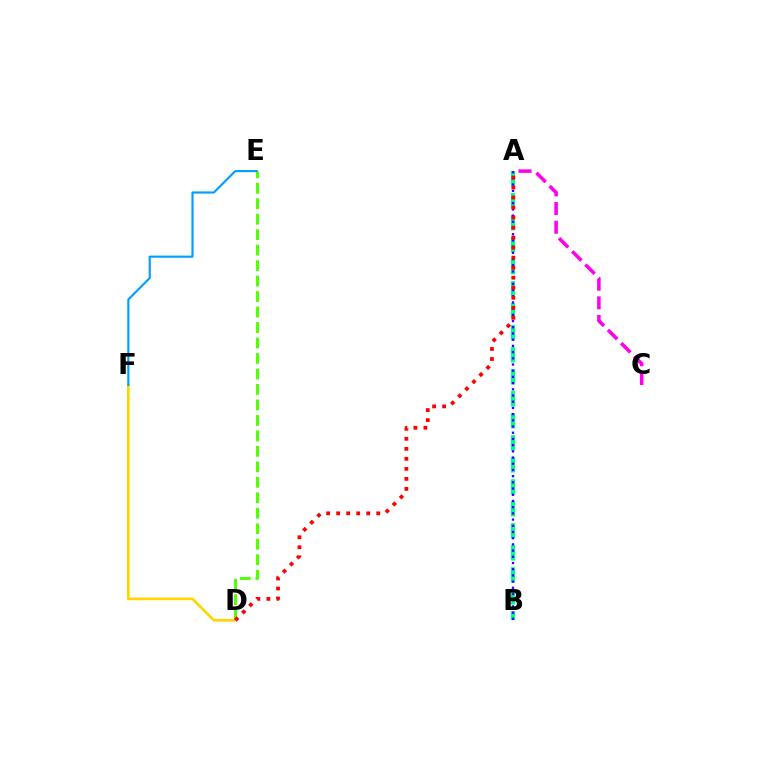{('D', 'E'): [{'color': '#4fff00', 'line_style': 'dashed', 'thickness': 2.1}], ('A', 'B'): [{'color': '#00ff86', 'line_style': 'dashed', 'thickness': 2.99}, {'color': '#3700ff', 'line_style': 'dotted', 'thickness': 1.69}], ('A', 'C'): [{'color': '#ff00ed', 'line_style': 'dashed', 'thickness': 2.54}], ('D', 'F'): [{'color': '#ffd500', 'line_style': 'solid', 'thickness': 1.91}], ('A', 'D'): [{'color': '#ff0000', 'line_style': 'dotted', 'thickness': 2.72}], ('E', 'F'): [{'color': '#009eff', 'line_style': 'solid', 'thickness': 1.54}]}